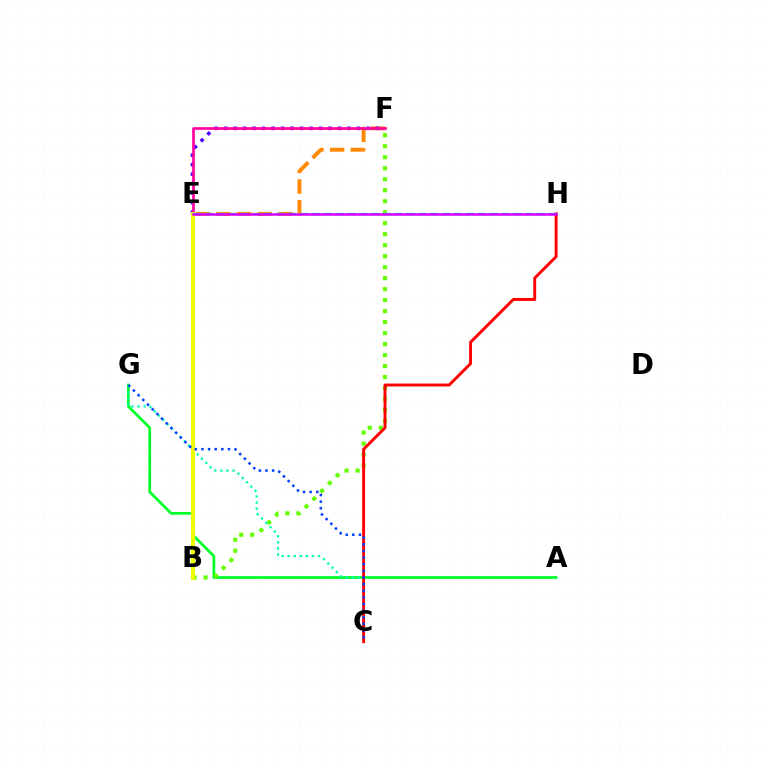{('A', 'G'): [{'color': '#00ff27', 'line_style': 'solid', 'thickness': 1.96}], ('E', 'F'): [{'color': '#ff8800', 'line_style': 'dashed', 'thickness': 2.81}, {'color': '#4f00ff', 'line_style': 'dotted', 'thickness': 2.58}, {'color': '#ff00a0', 'line_style': 'solid', 'thickness': 1.93}], ('B', 'F'): [{'color': '#66ff00', 'line_style': 'dotted', 'thickness': 2.99}], ('C', 'G'): [{'color': '#00ffaf', 'line_style': 'dotted', 'thickness': 1.65}, {'color': '#003fff', 'line_style': 'dotted', 'thickness': 1.8}], ('C', 'H'): [{'color': '#ff0000', 'line_style': 'solid', 'thickness': 2.1}], ('B', 'E'): [{'color': '#eeff00', 'line_style': 'solid', 'thickness': 2.94}], ('E', 'H'): [{'color': '#00c7ff', 'line_style': 'dashed', 'thickness': 1.61}, {'color': '#d600ff', 'line_style': 'solid', 'thickness': 1.8}]}